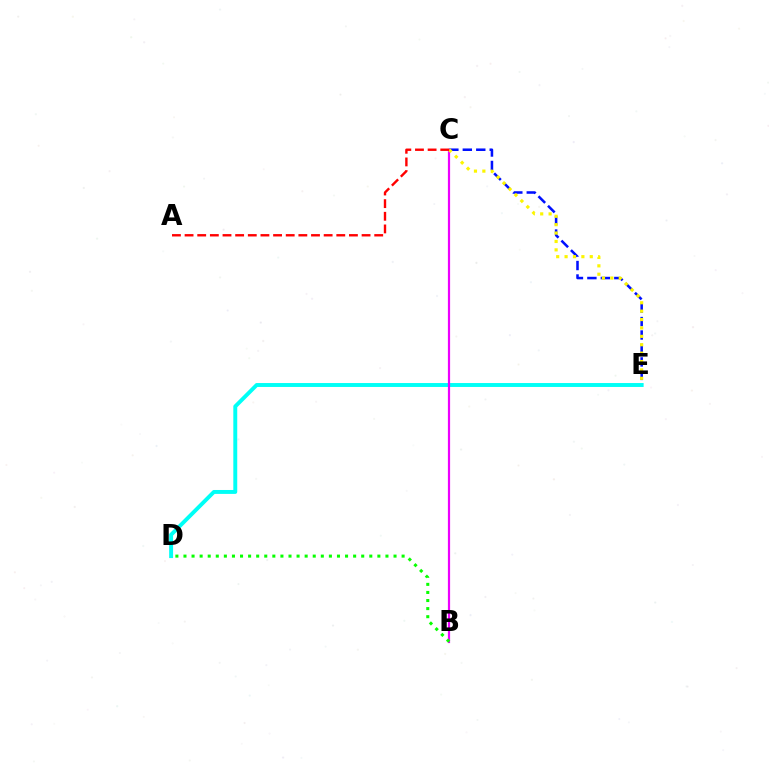{('C', 'E'): [{'color': '#0010ff', 'line_style': 'dashed', 'thickness': 1.83}, {'color': '#fcf500', 'line_style': 'dotted', 'thickness': 2.28}], ('D', 'E'): [{'color': '#00fff6', 'line_style': 'solid', 'thickness': 2.82}], ('B', 'C'): [{'color': '#ee00ff', 'line_style': 'solid', 'thickness': 1.59}], ('B', 'D'): [{'color': '#08ff00', 'line_style': 'dotted', 'thickness': 2.2}], ('A', 'C'): [{'color': '#ff0000', 'line_style': 'dashed', 'thickness': 1.72}]}